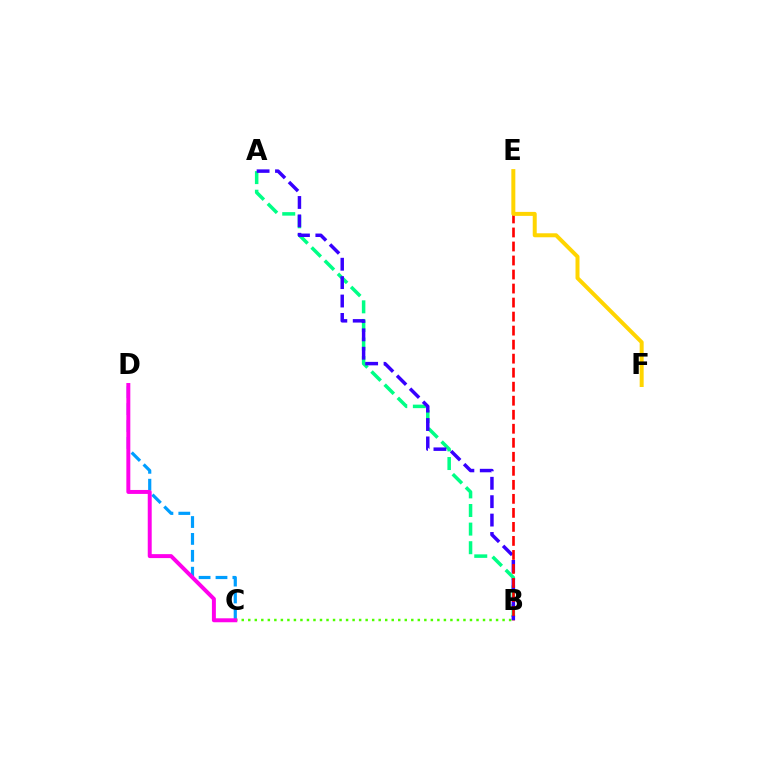{('C', 'D'): [{'color': '#009eff', 'line_style': 'dashed', 'thickness': 2.29}, {'color': '#ff00ed', 'line_style': 'solid', 'thickness': 2.85}], ('A', 'B'): [{'color': '#00ff86', 'line_style': 'dashed', 'thickness': 2.53}, {'color': '#3700ff', 'line_style': 'dashed', 'thickness': 2.5}], ('B', 'C'): [{'color': '#4fff00', 'line_style': 'dotted', 'thickness': 1.77}], ('B', 'E'): [{'color': '#ff0000', 'line_style': 'dashed', 'thickness': 1.9}], ('E', 'F'): [{'color': '#ffd500', 'line_style': 'solid', 'thickness': 2.87}]}